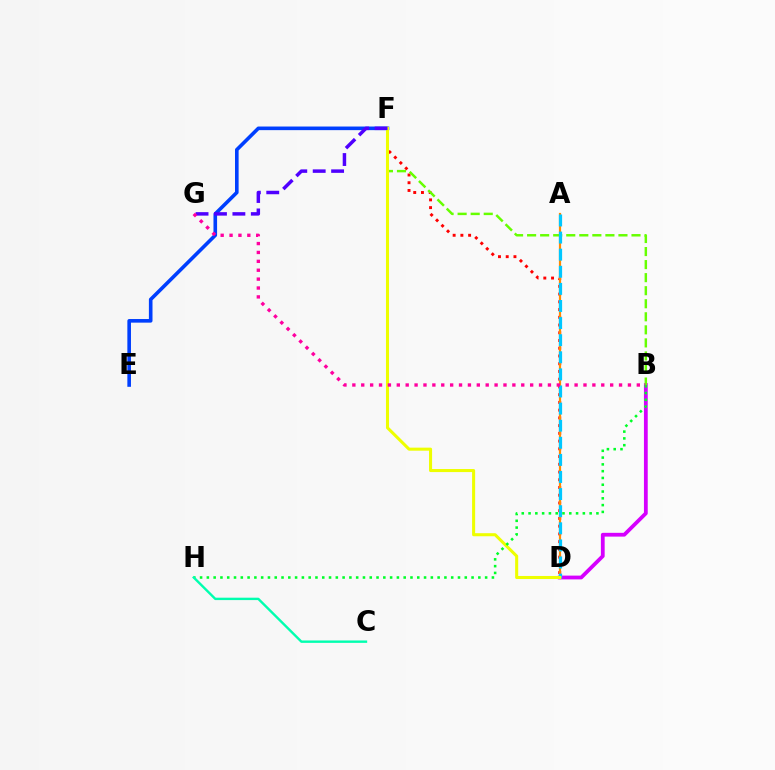{('D', 'F'): [{'color': '#ff0000', 'line_style': 'dotted', 'thickness': 2.1}, {'color': '#eeff00', 'line_style': 'solid', 'thickness': 2.2}], ('B', 'D'): [{'color': '#d600ff', 'line_style': 'solid', 'thickness': 2.72}], ('E', 'F'): [{'color': '#003fff', 'line_style': 'solid', 'thickness': 2.6}], ('B', 'F'): [{'color': '#66ff00', 'line_style': 'dashed', 'thickness': 1.77}], ('A', 'D'): [{'color': '#ff8800', 'line_style': 'solid', 'thickness': 1.59}, {'color': '#00c7ff', 'line_style': 'dashed', 'thickness': 2.32}], ('F', 'G'): [{'color': '#4f00ff', 'line_style': 'dashed', 'thickness': 2.5}], ('B', 'H'): [{'color': '#00ff27', 'line_style': 'dotted', 'thickness': 1.84}], ('B', 'G'): [{'color': '#ff00a0', 'line_style': 'dotted', 'thickness': 2.42}], ('C', 'H'): [{'color': '#00ffaf', 'line_style': 'solid', 'thickness': 1.72}]}